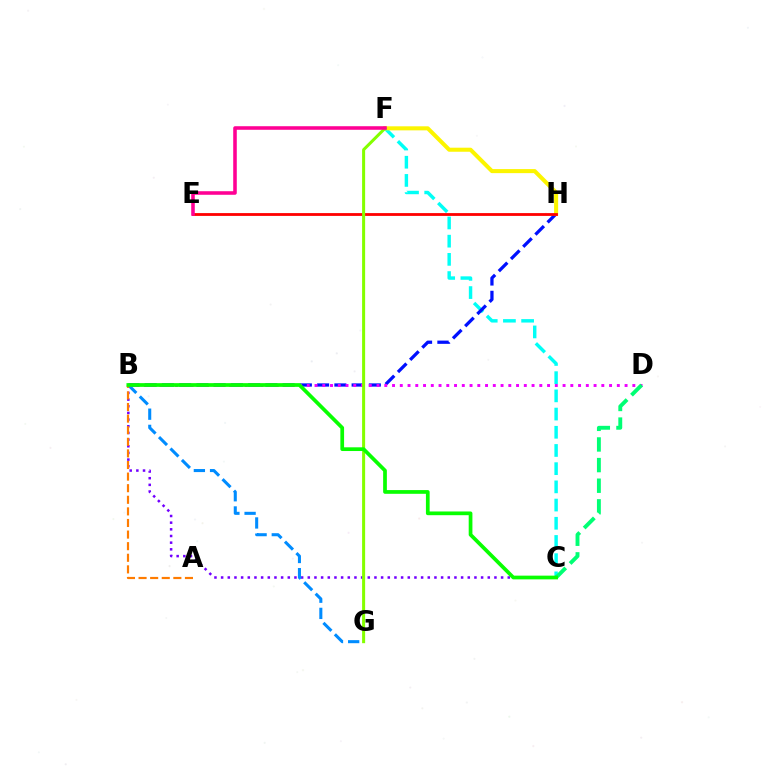{('C', 'F'): [{'color': '#00fff6', 'line_style': 'dashed', 'thickness': 2.47}], ('B', 'H'): [{'color': '#0010ff', 'line_style': 'dashed', 'thickness': 2.34}], ('B', 'C'): [{'color': '#7200ff', 'line_style': 'dotted', 'thickness': 1.81}, {'color': '#08ff00', 'line_style': 'solid', 'thickness': 2.68}], ('B', 'G'): [{'color': '#008cff', 'line_style': 'dashed', 'thickness': 2.2}], ('F', 'H'): [{'color': '#fcf500', 'line_style': 'solid', 'thickness': 2.91}], ('B', 'D'): [{'color': '#ee00ff', 'line_style': 'dotted', 'thickness': 2.11}], ('E', 'H'): [{'color': '#ff0000', 'line_style': 'solid', 'thickness': 2.02}], ('F', 'G'): [{'color': '#84ff00', 'line_style': 'solid', 'thickness': 2.18}], ('E', 'F'): [{'color': '#ff0094', 'line_style': 'solid', 'thickness': 2.57}], ('C', 'D'): [{'color': '#00ff74', 'line_style': 'dashed', 'thickness': 2.8}], ('A', 'B'): [{'color': '#ff7c00', 'line_style': 'dashed', 'thickness': 1.58}]}